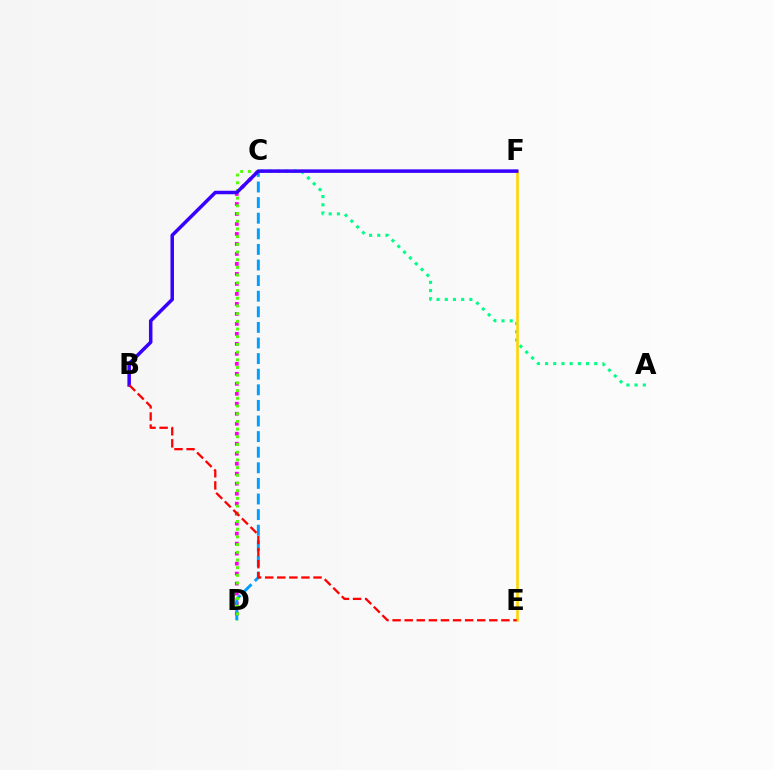{('A', 'C'): [{'color': '#00ff86', 'line_style': 'dotted', 'thickness': 2.23}], ('C', 'D'): [{'color': '#ff00ed', 'line_style': 'dotted', 'thickness': 2.71}, {'color': '#009eff', 'line_style': 'dashed', 'thickness': 2.12}, {'color': '#4fff00', 'line_style': 'dotted', 'thickness': 2.09}], ('E', 'F'): [{'color': '#ffd500', 'line_style': 'solid', 'thickness': 1.89}], ('B', 'F'): [{'color': '#3700ff', 'line_style': 'solid', 'thickness': 2.53}], ('B', 'E'): [{'color': '#ff0000', 'line_style': 'dashed', 'thickness': 1.64}]}